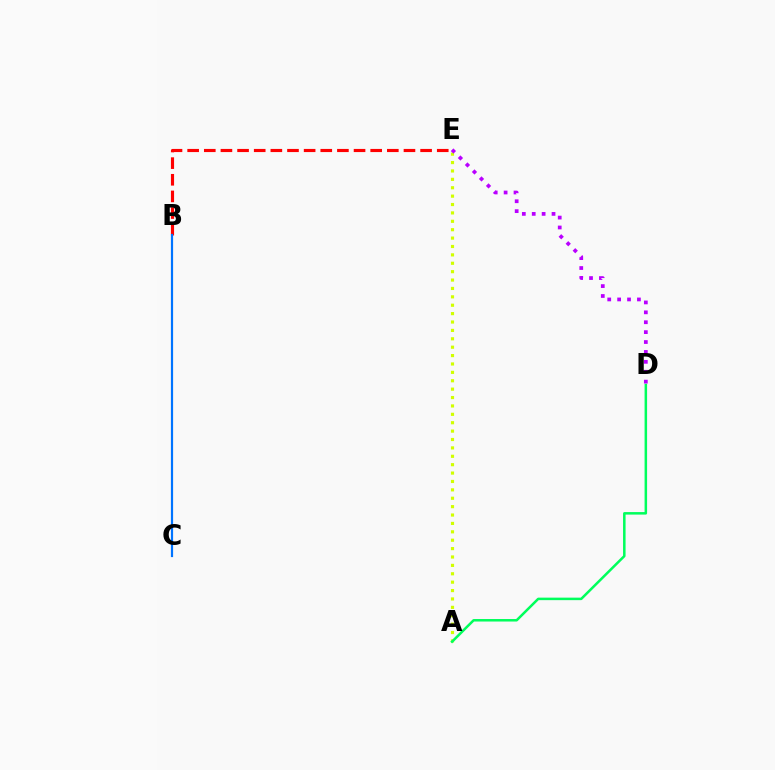{('A', 'E'): [{'color': '#d1ff00', 'line_style': 'dotted', 'thickness': 2.28}], ('B', 'E'): [{'color': '#ff0000', 'line_style': 'dashed', 'thickness': 2.26}], ('A', 'D'): [{'color': '#00ff5c', 'line_style': 'solid', 'thickness': 1.81}], ('B', 'C'): [{'color': '#0074ff', 'line_style': 'solid', 'thickness': 1.58}], ('D', 'E'): [{'color': '#b900ff', 'line_style': 'dotted', 'thickness': 2.69}]}